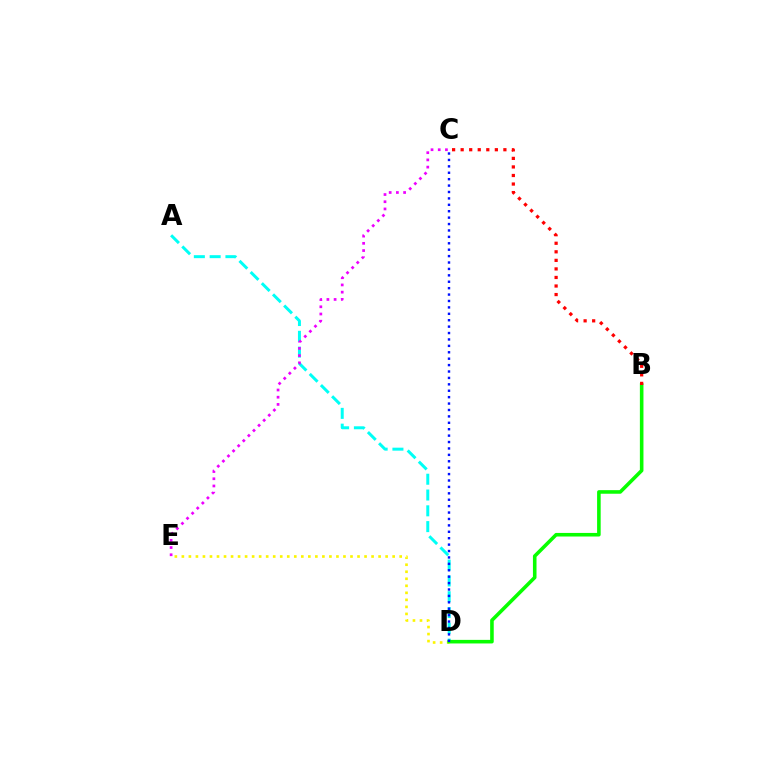{('D', 'E'): [{'color': '#fcf500', 'line_style': 'dotted', 'thickness': 1.91}], ('A', 'D'): [{'color': '#00fff6', 'line_style': 'dashed', 'thickness': 2.15}], ('B', 'D'): [{'color': '#08ff00', 'line_style': 'solid', 'thickness': 2.58}], ('C', 'D'): [{'color': '#0010ff', 'line_style': 'dotted', 'thickness': 1.74}], ('B', 'C'): [{'color': '#ff0000', 'line_style': 'dotted', 'thickness': 2.32}], ('C', 'E'): [{'color': '#ee00ff', 'line_style': 'dotted', 'thickness': 1.96}]}